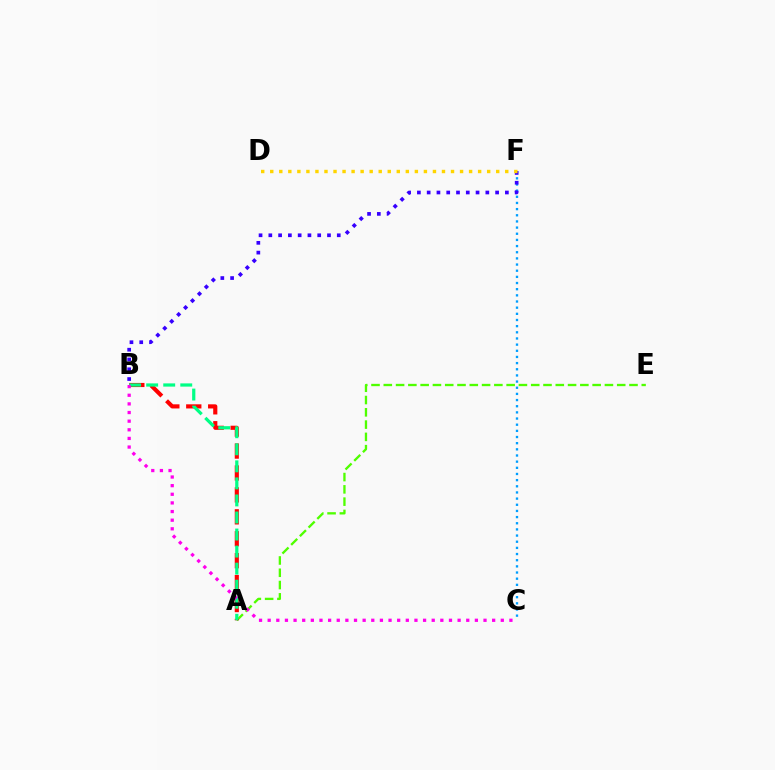{('A', 'E'): [{'color': '#4fff00', 'line_style': 'dashed', 'thickness': 1.67}], ('C', 'F'): [{'color': '#009eff', 'line_style': 'dotted', 'thickness': 1.67}], ('A', 'B'): [{'color': '#ff0000', 'line_style': 'dashed', 'thickness': 2.98}, {'color': '#00ff86', 'line_style': 'dashed', 'thickness': 2.32}], ('B', 'F'): [{'color': '#3700ff', 'line_style': 'dotted', 'thickness': 2.66}], ('D', 'F'): [{'color': '#ffd500', 'line_style': 'dotted', 'thickness': 2.46}], ('B', 'C'): [{'color': '#ff00ed', 'line_style': 'dotted', 'thickness': 2.35}]}